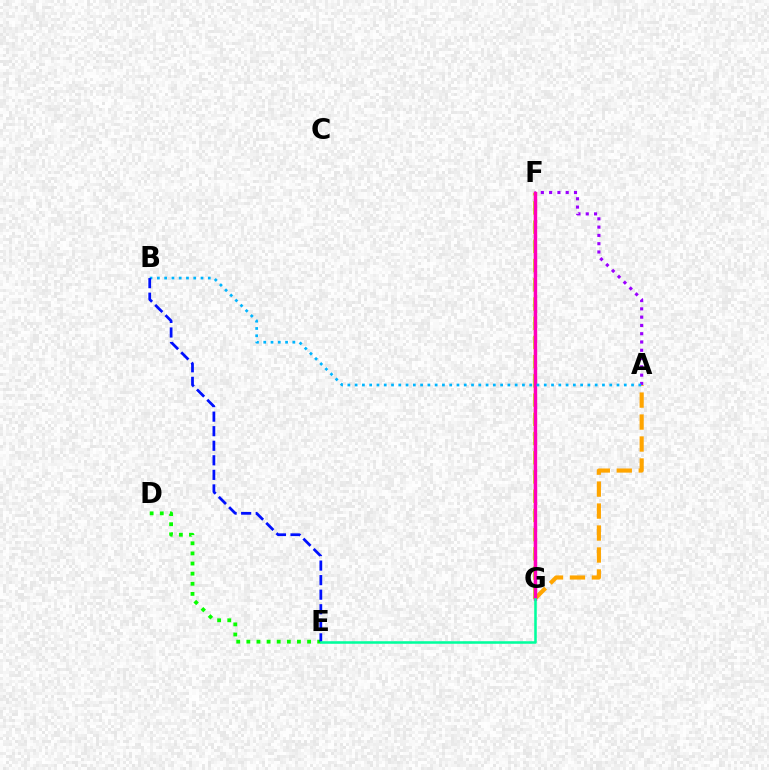{('D', 'E'): [{'color': '#08ff00', 'line_style': 'dotted', 'thickness': 2.75}], ('A', 'F'): [{'color': '#9b00ff', 'line_style': 'dotted', 'thickness': 2.25}], ('F', 'G'): [{'color': '#b3ff00', 'line_style': 'dashed', 'thickness': 2.61}, {'color': '#ff0000', 'line_style': 'solid', 'thickness': 1.6}, {'color': '#ff00bd', 'line_style': 'solid', 'thickness': 2.46}], ('A', 'G'): [{'color': '#ffa500', 'line_style': 'dashed', 'thickness': 2.98}], ('A', 'B'): [{'color': '#00b5ff', 'line_style': 'dotted', 'thickness': 1.98}], ('B', 'E'): [{'color': '#0010ff', 'line_style': 'dashed', 'thickness': 1.98}], ('E', 'G'): [{'color': '#00ff9d', 'line_style': 'solid', 'thickness': 1.84}]}